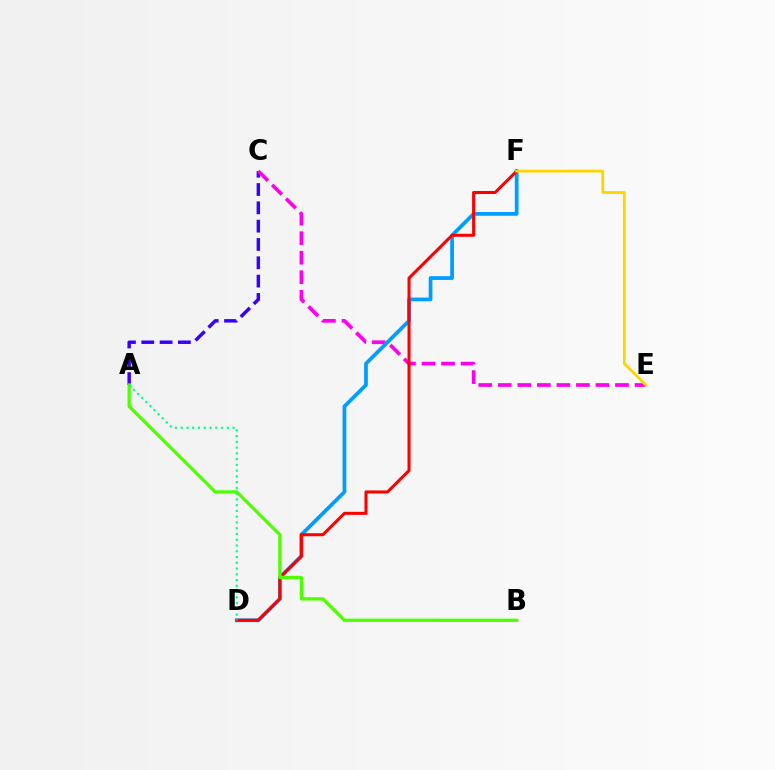{('A', 'C'): [{'color': '#3700ff', 'line_style': 'dashed', 'thickness': 2.49}], ('C', 'E'): [{'color': '#ff00ed', 'line_style': 'dashed', 'thickness': 2.65}], ('D', 'F'): [{'color': '#009eff', 'line_style': 'solid', 'thickness': 2.7}, {'color': '#ff0000', 'line_style': 'solid', 'thickness': 2.19}], ('E', 'F'): [{'color': '#ffd500', 'line_style': 'solid', 'thickness': 2.02}], ('A', 'B'): [{'color': '#4fff00', 'line_style': 'solid', 'thickness': 2.37}], ('A', 'D'): [{'color': '#00ff86', 'line_style': 'dotted', 'thickness': 1.57}]}